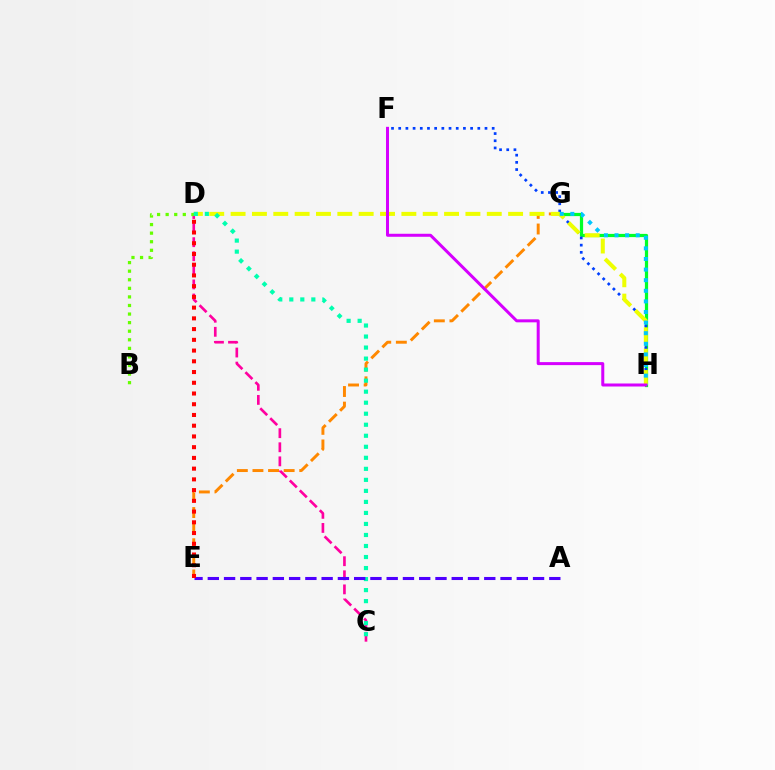{('C', 'D'): [{'color': '#ff00a0', 'line_style': 'dashed', 'thickness': 1.91}, {'color': '#00ffaf', 'line_style': 'dotted', 'thickness': 3.0}], ('G', 'H'): [{'color': '#00ff27', 'line_style': 'solid', 'thickness': 2.32}, {'color': '#00c7ff', 'line_style': 'dotted', 'thickness': 2.88}], ('E', 'G'): [{'color': '#ff8800', 'line_style': 'dashed', 'thickness': 2.12}], ('F', 'H'): [{'color': '#003fff', 'line_style': 'dotted', 'thickness': 1.95}, {'color': '#d600ff', 'line_style': 'solid', 'thickness': 2.16}], ('D', 'H'): [{'color': '#eeff00', 'line_style': 'dashed', 'thickness': 2.9}], ('B', 'D'): [{'color': '#66ff00', 'line_style': 'dotted', 'thickness': 2.33}], ('A', 'E'): [{'color': '#4f00ff', 'line_style': 'dashed', 'thickness': 2.21}], ('D', 'E'): [{'color': '#ff0000', 'line_style': 'dotted', 'thickness': 2.92}]}